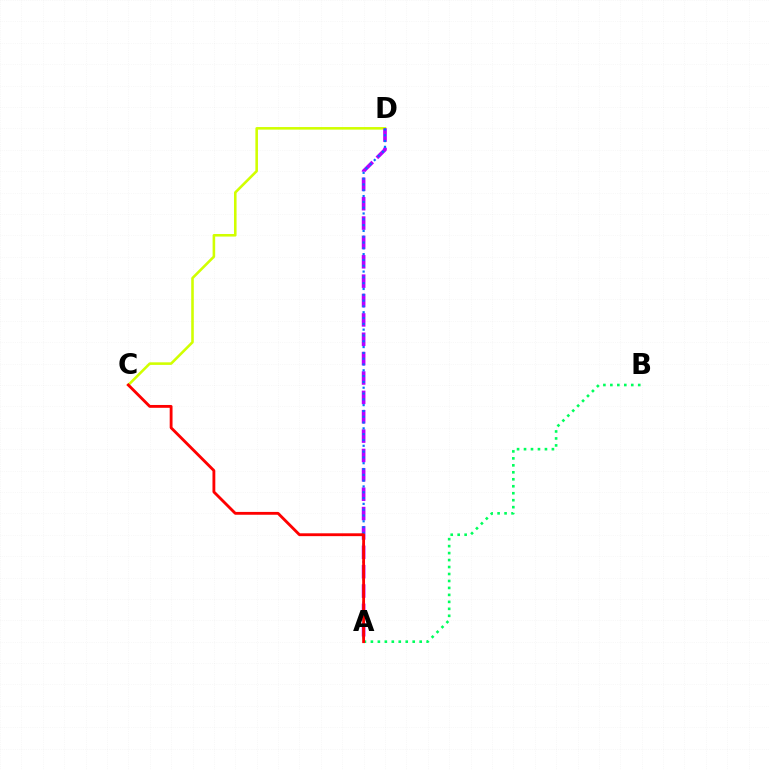{('C', 'D'): [{'color': '#d1ff00', 'line_style': 'solid', 'thickness': 1.86}], ('A', 'D'): [{'color': '#b900ff', 'line_style': 'dashed', 'thickness': 2.63}, {'color': '#0074ff', 'line_style': 'dotted', 'thickness': 1.58}], ('A', 'B'): [{'color': '#00ff5c', 'line_style': 'dotted', 'thickness': 1.89}], ('A', 'C'): [{'color': '#ff0000', 'line_style': 'solid', 'thickness': 2.05}]}